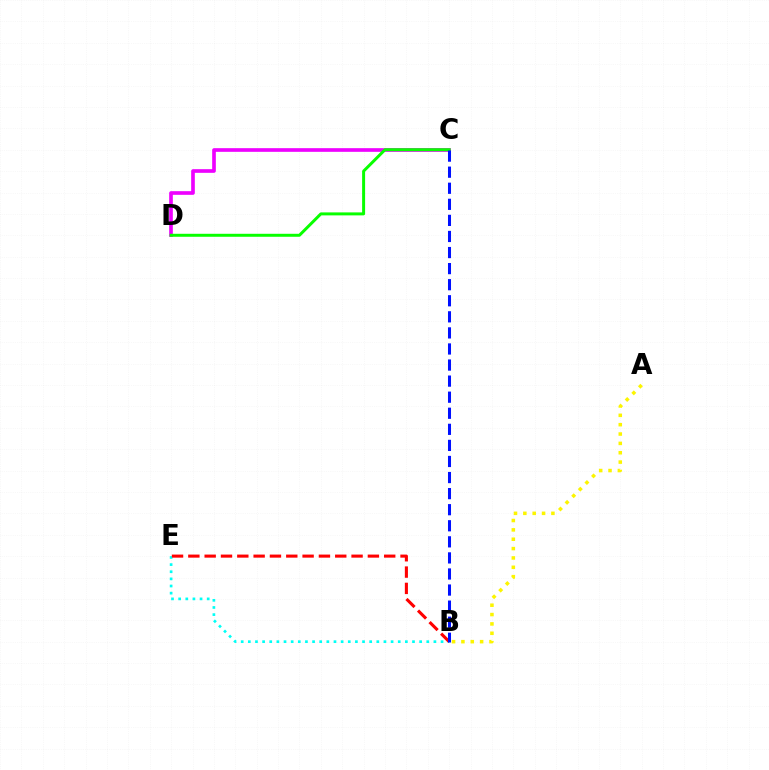{('B', 'E'): [{'color': '#00fff6', 'line_style': 'dotted', 'thickness': 1.94}, {'color': '#ff0000', 'line_style': 'dashed', 'thickness': 2.22}], ('C', 'D'): [{'color': '#ee00ff', 'line_style': 'solid', 'thickness': 2.63}, {'color': '#08ff00', 'line_style': 'solid', 'thickness': 2.15}], ('A', 'B'): [{'color': '#fcf500', 'line_style': 'dotted', 'thickness': 2.54}], ('B', 'C'): [{'color': '#0010ff', 'line_style': 'dashed', 'thickness': 2.18}]}